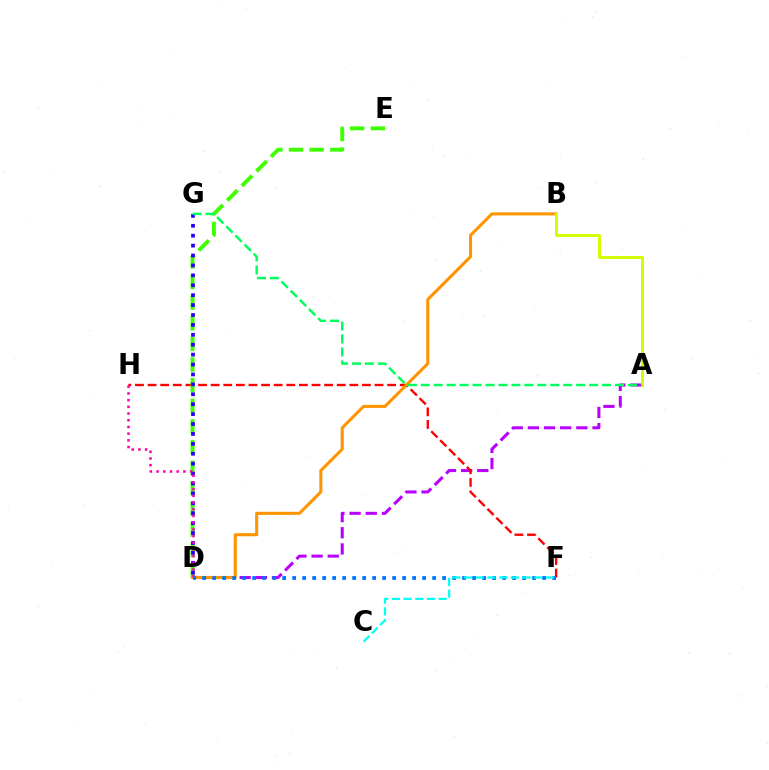{('A', 'D'): [{'color': '#b900ff', 'line_style': 'dashed', 'thickness': 2.2}], ('F', 'H'): [{'color': '#ff0000', 'line_style': 'dashed', 'thickness': 1.71}], ('D', 'E'): [{'color': '#3dff00', 'line_style': 'dashed', 'thickness': 2.8}], ('D', 'G'): [{'color': '#2500ff', 'line_style': 'dotted', 'thickness': 2.69}], ('B', 'D'): [{'color': '#ff9400', 'line_style': 'solid', 'thickness': 2.2}], ('D', 'H'): [{'color': '#ff00ac', 'line_style': 'dotted', 'thickness': 1.82}], ('A', 'B'): [{'color': '#d1ff00', 'line_style': 'solid', 'thickness': 2.17}], ('A', 'G'): [{'color': '#00ff5c', 'line_style': 'dashed', 'thickness': 1.76}], ('D', 'F'): [{'color': '#0074ff', 'line_style': 'dotted', 'thickness': 2.72}], ('C', 'F'): [{'color': '#00fff6', 'line_style': 'dashed', 'thickness': 1.59}]}